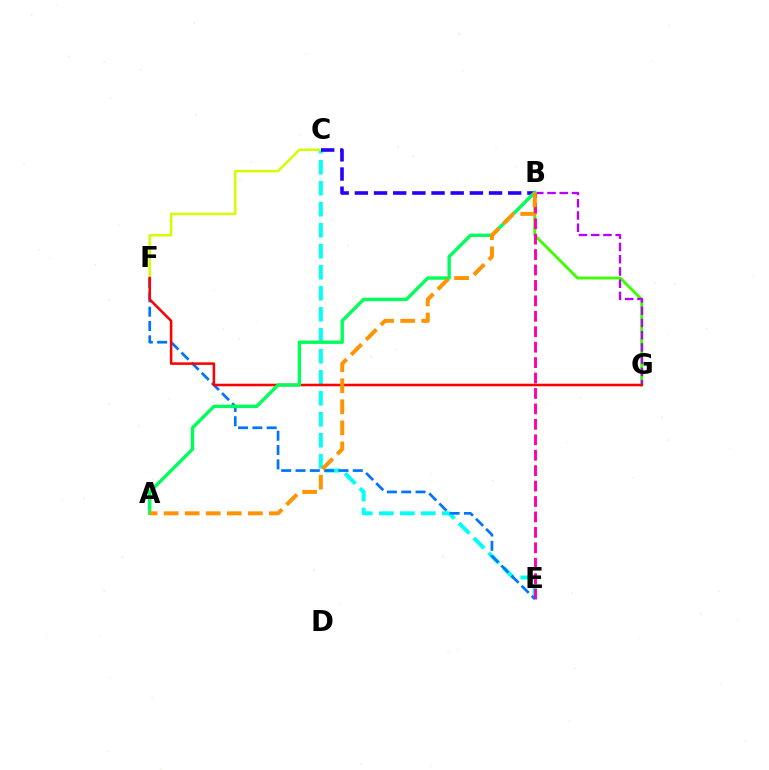{('C', 'E'): [{'color': '#00fff6', 'line_style': 'dashed', 'thickness': 2.85}], ('C', 'F'): [{'color': '#d1ff00', 'line_style': 'solid', 'thickness': 1.79}], ('B', 'G'): [{'color': '#3dff00', 'line_style': 'solid', 'thickness': 2.06}, {'color': '#b900ff', 'line_style': 'dashed', 'thickness': 1.66}], ('B', 'E'): [{'color': '#ff00ac', 'line_style': 'dashed', 'thickness': 2.1}], ('E', 'F'): [{'color': '#0074ff', 'line_style': 'dashed', 'thickness': 1.95}], ('B', 'C'): [{'color': '#2500ff', 'line_style': 'dashed', 'thickness': 2.6}], ('F', 'G'): [{'color': '#ff0000', 'line_style': 'solid', 'thickness': 1.83}], ('A', 'B'): [{'color': '#00ff5c', 'line_style': 'solid', 'thickness': 2.44}, {'color': '#ff9400', 'line_style': 'dashed', 'thickness': 2.86}]}